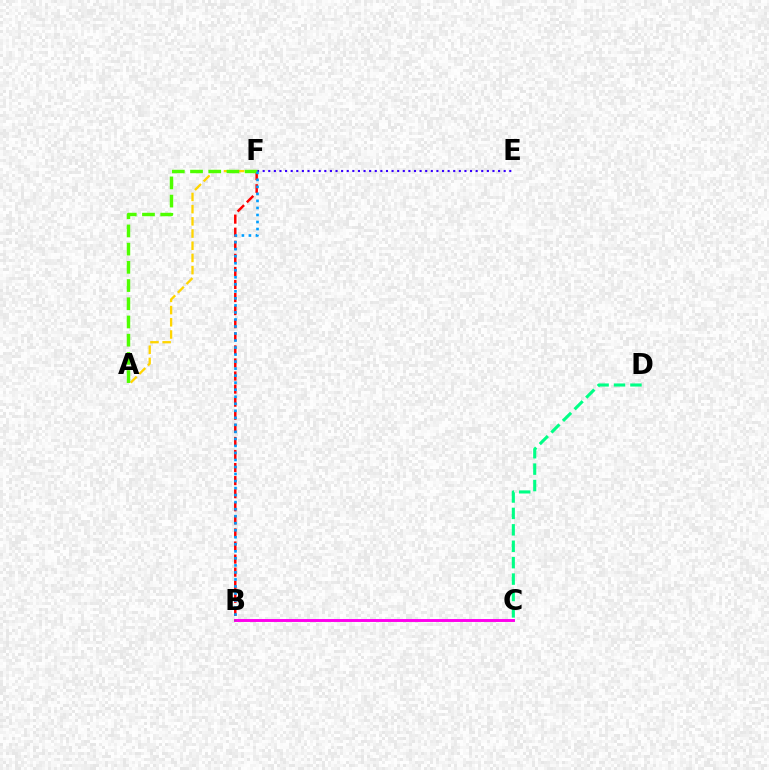{('C', 'D'): [{'color': '#00ff86', 'line_style': 'dashed', 'thickness': 2.23}], ('B', 'C'): [{'color': '#ff00ed', 'line_style': 'solid', 'thickness': 2.11}], ('B', 'F'): [{'color': '#ff0000', 'line_style': 'dashed', 'thickness': 1.78}, {'color': '#009eff', 'line_style': 'dotted', 'thickness': 1.91}], ('A', 'F'): [{'color': '#ffd500', 'line_style': 'dashed', 'thickness': 1.66}, {'color': '#4fff00', 'line_style': 'dashed', 'thickness': 2.47}], ('E', 'F'): [{'color': '#3700ff', 'line_style': 'dotted', 'thickness': 1.52}]}